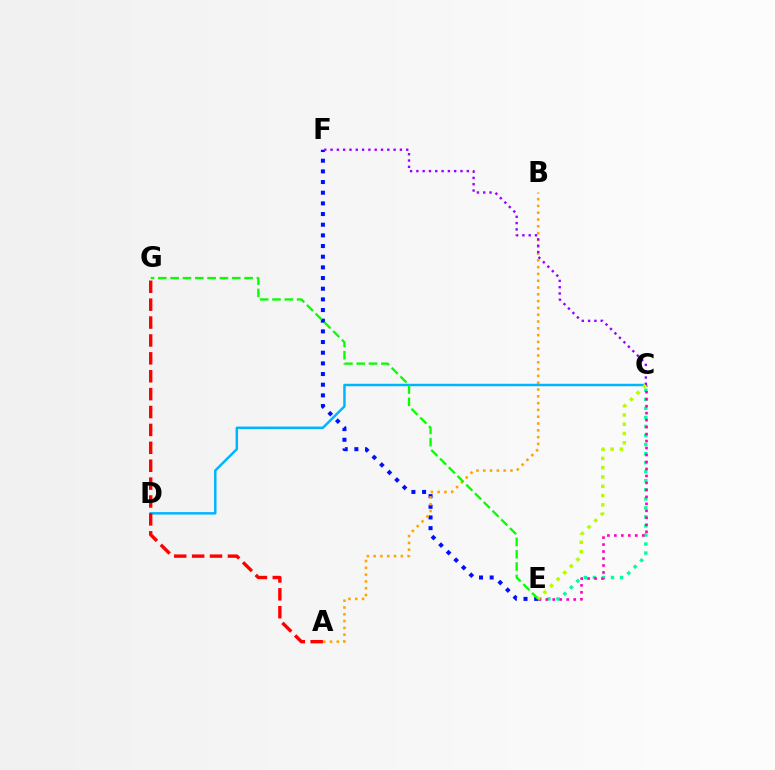{('E', 'F'): [{'color': '#0010ff', 'line_style': 'dotted', 'thickness': 2.9}], ('A', 'B'): [{'color': '#ffa500', 'line_style': 'dotted', 'thickness': 1.85}], ('C', 'E'): [{'color': '#00ff9d', 'line_style': 'dotted', 'thickness': 2.46}, {'color': '#ff00bd', 'line_style': 'dotted', 'thickness': 1.9}, {'color': '#b3ff00', 'line_style': 'dotted', 'thickness': 2.52}], ('C', 'D'): [{'color': '#00b5ff', 'line_style': 'solid', 'thickness': 1.78}], ('C', 'F'): [{'color': '#9b00ff', 'line_style': 'dotted', 'thickness': 1.71}], ('A', 'G'): [{'color': '#ff0000', 'line_style': 'dashed', 'thickness': 2.43}], ('E', 'G'): [{'color': '#08ff00', 'line_style': 'dashed', 'thickness': 1.67}]}